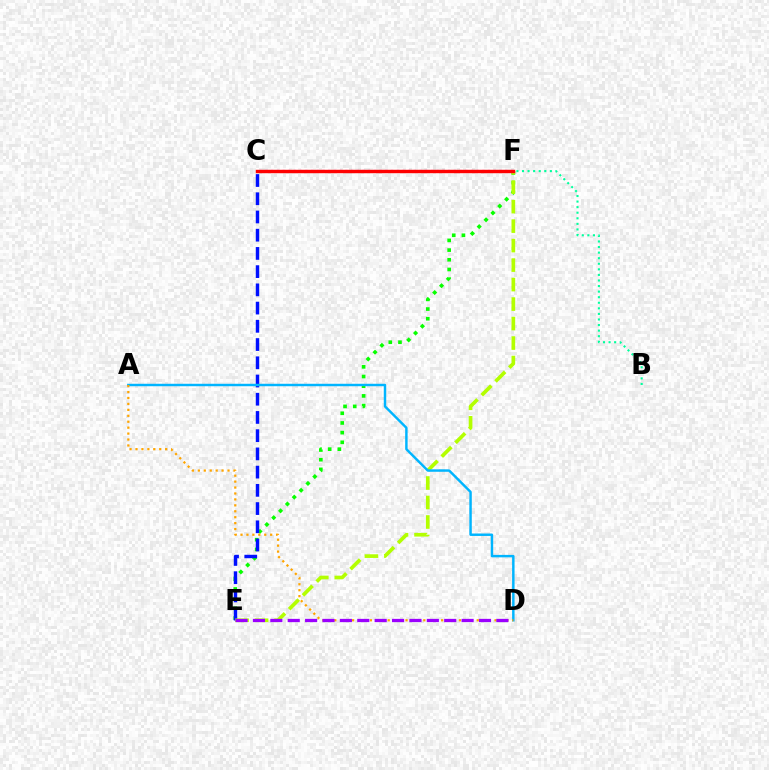{('C', 'F'): [{'color': '#ff00bd', 'line_style': 'dotted', 'thickness': 1.55}, {'color': '#ff0000', 'line_style': 'solid', 'thickness': 2.46}], ('E', 'F'): [{'color': '#08ff00', 'line_style': 'dotted', 'thickness': 2.63}, {'color': '#b3ff00', 'line_style': 'dashed', 'thickness': 2.65}], ('C', 'E'): [{'color': '#0010ff', 'line_style': 'dashed', 'thickness': 2.48}], ('A', 'D'): [{'color': '#00b5ff', 'line_style': 'solid', 'thickness': 1.77}, {'color': '#ffa500', 'line_style': 'dotted', 'thickness': 1.61}], ('B', 'C'): [{'color': '#00ff9d', 'line_style': 'dotted', 'thickness': 1.51}], ('D', 'E'): [{'color': '#9b00ff', 'line_style': 'dashed', 'thickness': 2.36}]}